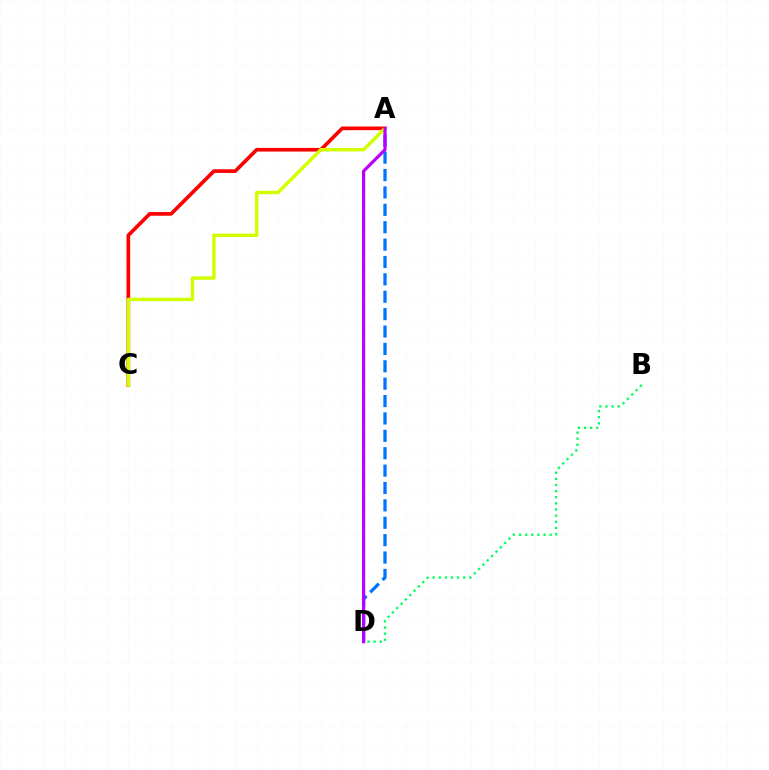{('B', 'D'): [{'color': '#00ff5c', 'line_style': 'dotted', 'thickness': 1.67}], ('A', 'C'): [{'color': '#ff0000', 'line_style': 'solid', 'thickness': 2.63}, {'color': '#d1ff00', 'line_style': 'solid', 'thickness': 2.48}], ('A', 'D'): [{'color': '#0074ff', 'line_style': 'dashed', 'thickness': 2.36}, {'color': '#b900ff', 'line_style': 'solid', 'thickness': 2.27}]}